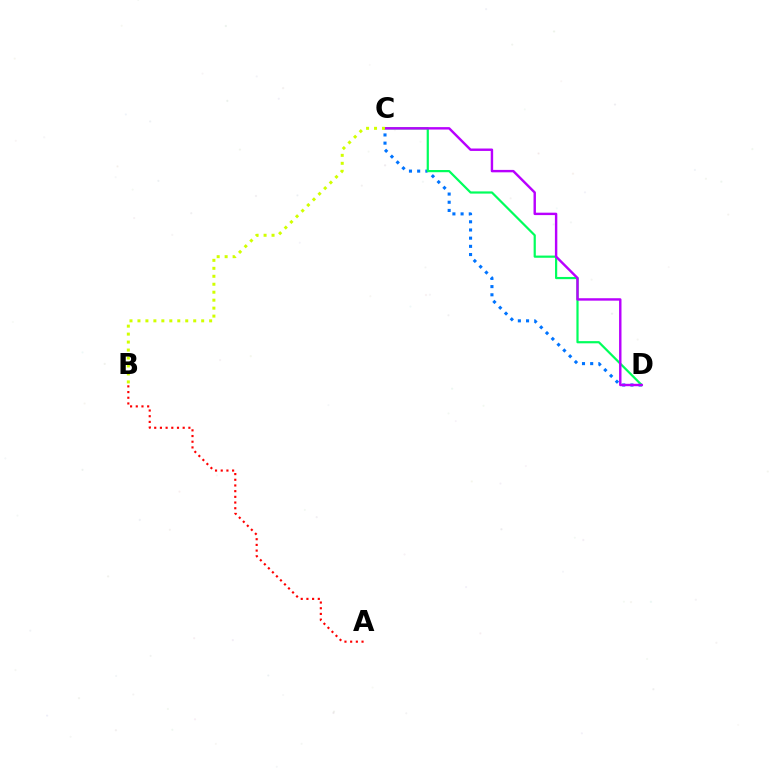{('C', 'D'): [{'color': '#0074ff', 'line_style': 'dotted', 'thickness': 2.22}, {'color': '#00ff5c', 'line_style': 'solid', 'thickness': 1.58}, {'color': '#b900ff', 'line_style': 'solid', 'thickness': 1.74}], ('B', 'C'): [{'color': '#d1ff00', 'line_style': 'dotted', 'thickness': 2.16}], ('A', 'B'): [{'color': '#ff0000', 'line_style': 'dotted', 'thickness': 1.55}]}